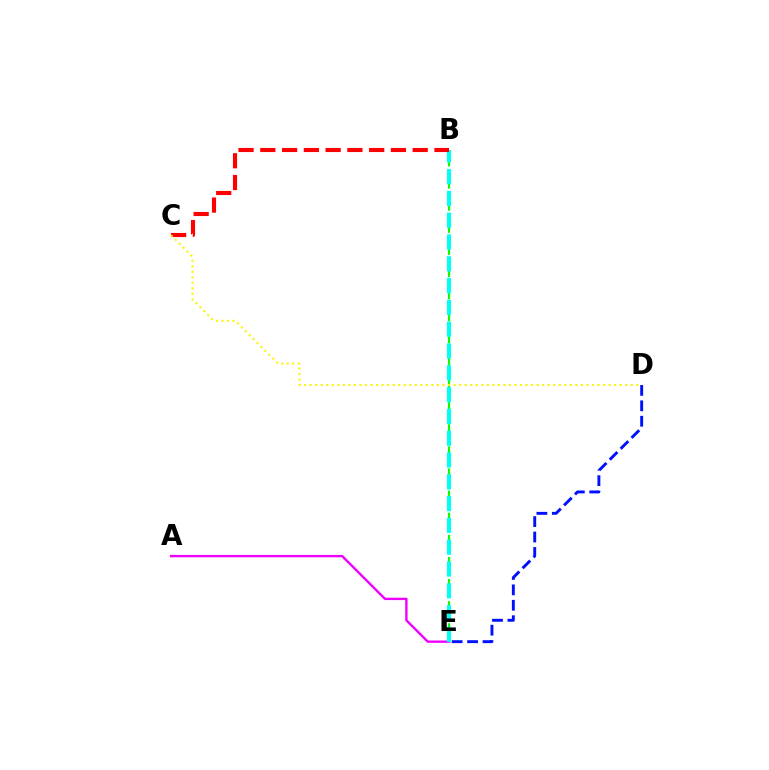{('D', 'E'): [{'color': '#0010ff', 'line_style': 'dashed', 'thickness': 2.1}], ('B', 'E'): [{'color': '#08ff00', 'line_style': 'dashed', 'thickness': 1.5}, {'color': '#00fff6', 'line_style': 'dashed', 'thickness': 2.96}], ('A', 'E'): [{'color': '#ee00ff', 'line_style': 'solid', 'thickness': 1.71}], ('B', 'C'): [{'color': '#ff0000', 'line_style': 'dashed', 'thickness': 2.96}], ('C', 'D'): [{'color': '#fcf500', 'line_style': 'dotted', 'thickness': 1.5}]}